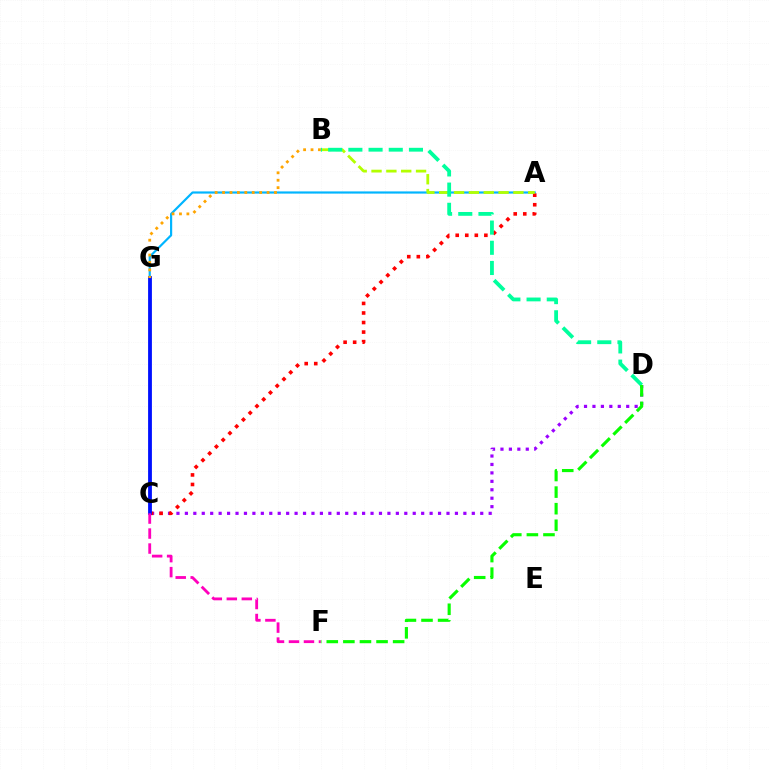{('C', 'D'): [{'color': '#9b00ff', 'line_style': 'dotted', 'thickness': 2.29}], ('A', 'G'): [{'color': '#00b5ff', 'line_style': 'solid', 'thickness': 1.57}], ('A', 'C'): [{'color': '#ff0000', 'line_style': 'dotted', 'thickness': 2.6}], ('A', 'B'): [{'color': '#b3ff00', 'line_style': 'dashed', 'thickness': 2.02}], ('C', 'G'): [{'color': '#0010ff', 'line_style': 'solid', 'thickness': 2.74}], ('B', 'D'): [{'color': '#00ff9d', 'line_style': 'dashed', 'thickness': 2.74}], ('C', 'F'): [{'color': '#ff00bd', 'line_style': 'dashed', 'thickness': 2.04}], ('B', 'G'): [{'color': '#ffa500', 'line_style': 'dotted', 'thickness': 2.02}], ('D', 'F'): [{'color': '#08ff00', 'line_style': 'dashed', 'thickness': 2.25}]}